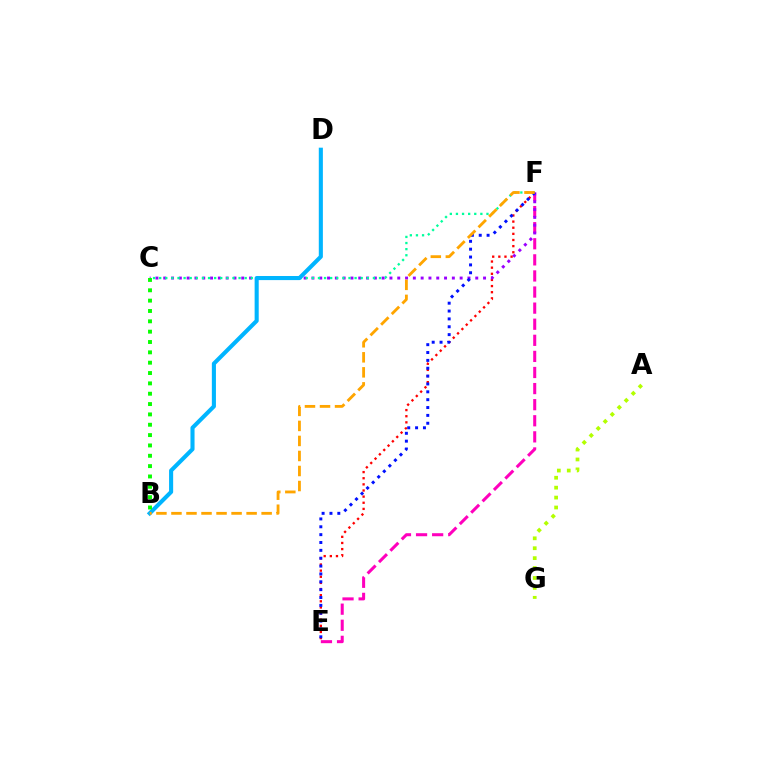{('E', 'F'): [{'color': '#ff00bd', 'line_style': 'dashed', 'thickness': 2.19}, {'color': '#ff0000', 'line_style': 'dotted', 'thickness': 1.67}, {'color': '#0010ff', 'line_style': 'dotted', 'thickness': 2.14}], ('A', 'G'): [{'color': '#b3ff00', 'line_style': 'dotted', 'thickness': 2.69}], ('C', 'F'): [{'color': '#9b00ff', 'line_style': 'dotted', 'thickness': 2.12}, {'color': '#00ff9d', 'line_style': 'dotted', 'thickness': 1.66}], ('B', 'D'): [{'color': '#00b5ff', 'line_style': 'solid', 'thickness': 2.94}], ('B', 'F'): [{'color': '#ffa500', 'line_style': 'dashed', 'thickness': 2.04}], ('B', 'C'): [{'color': '#08ff00', 'line_style': 'dotted', 'thickness': 2.81}]}